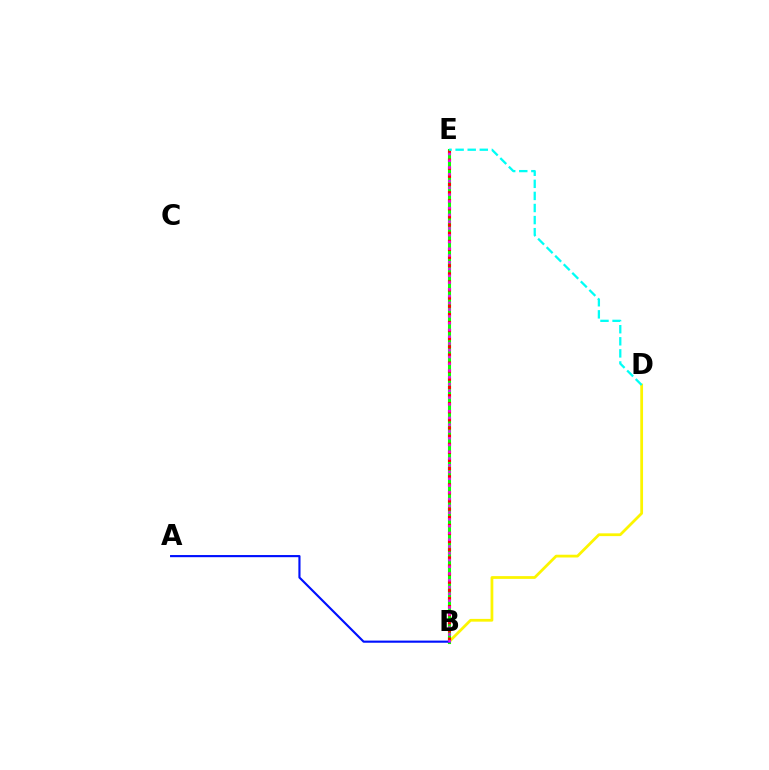{('B', 'D'): [{'color': '#fcf500', 'line_style': 'solid', 'thickness': 1.99}], ('B', 'E'): [{'color': '#08ff00', 'line_style': 'solid', 'thickness': 2.22}, {'color': '#ff0000', 'line_style': 'dotted', 'thickness': 2.21}, {'color': '#ee00ff', 'line_style': 'dotted', 'thickness': 1.84}], ('A', 'B'): [{'color': '#0010ff', 'line_style': 'solid', 'thickness': 1.54}], ('D', 'E'): [{'color': '#00fff6', 'line_style': 'dashed', 'thickness': 1.64}]}